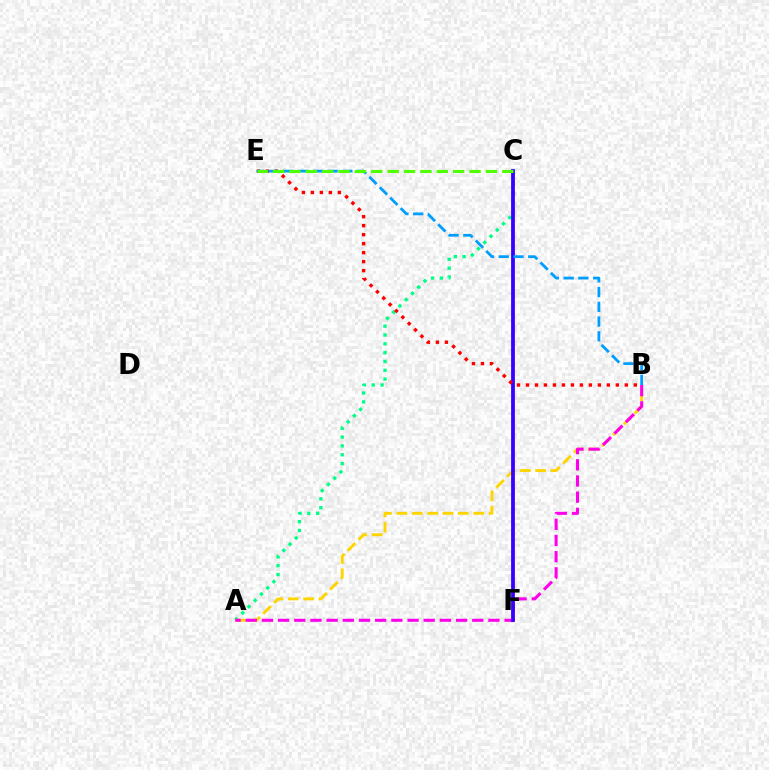{('A', 'C'): [{'color': '#00ff86', 'line_style': 'dotted', 'thickness': 2.4}], ('A', 'B'): [{'color': '#ffd500', 'line_style': 'dashed', 'thickness': 2.09}, {'color': '#ff00ed', 'line_style': 'dashed', 'thickness': 2.2}], ('C', 'F'): [{'color': '#3700ff', 'line_style': 'solid', 'thickness': 2.72}], ('B', 'E'): [{'color': '#ff0000', 'line_style': 'dotted', 'thickness': 2.44}, {'color': '#009eff', 'line_style': 'dashed', 'thickness': 2.0}], ('C', 'E'): [{'color': '#4fff00', 'line_style': 'dashed', 'thickness': 2.22}]}